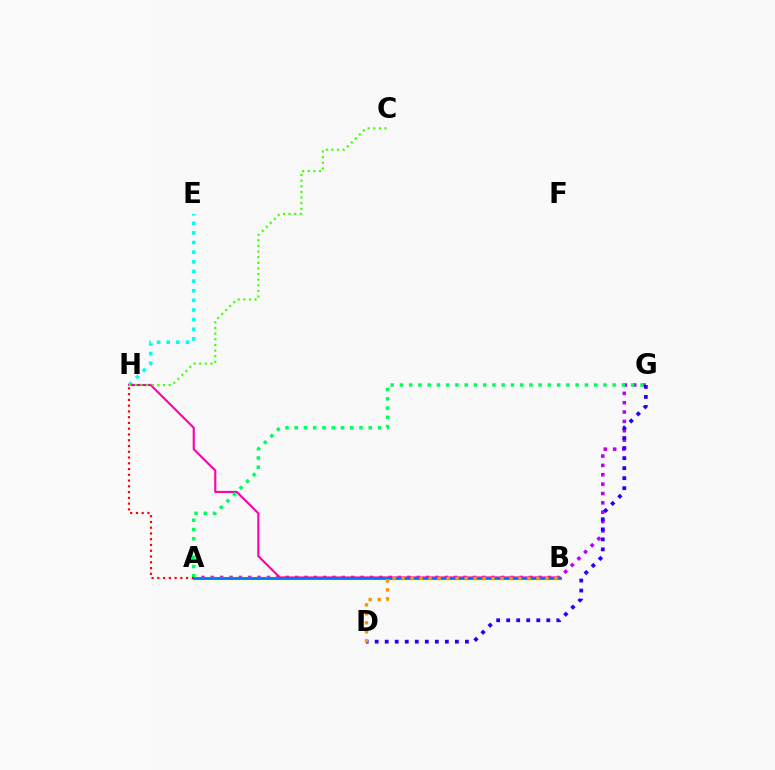{('A', 'G'): [{'color': '#b900ff', 'line_style': 'dotted', 'thickness': 2.54}, {'color': '#00ff5c', 'line_style': 'dotted', 'thickness': 2.51}], ('A', 'B'): [{'color': '#d1ff00', 'line_style': 'solid', 'thickness': 2.43}, {'color': '#0074ff', 'line_style': 'solid', 'thickness': 1.94}], ('E', 'H'): [{'color': '#00fff6', 'line_style': 'dotted', 'thickness': 2.62}], ('B', 'H'): [{'color': '#ff00ac', 'line_style': 'solid', 'thickness': 1.53}], ('D', 'G'): [{'color': '#2500ff', 'line_style': 'dotted', 'thickness': 2.72}], ('C', 'H'): [{'color': '#3dff00', 'line_style': 'dotted', 'thickness': 1.53}], ('B', 'D'): [{'color': '#ff9400', 'line_style': 'dotted', 'thickness': 2.44}], ('A', 'H'): [{'color': '#ff0000', 'line_style': 'dotted', 'thickness': 1.57}]}